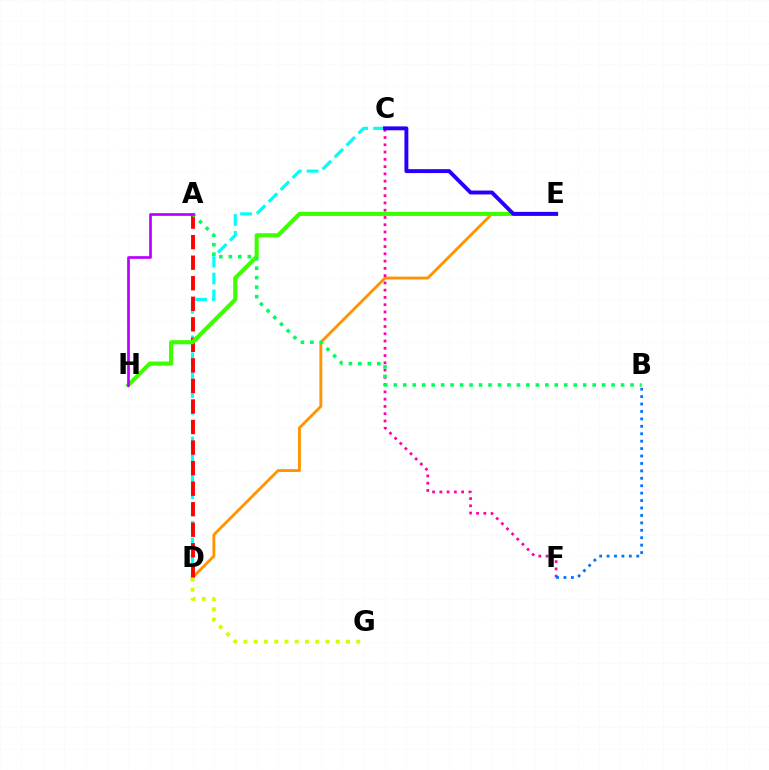{('C', 'D'): [{'color': '#00fff6', 'line_style': 'dashed', 'thickness': 2.29}], ('D', 'E'): [{'color': '#ff9400', 'line_style': 'solid', 'thickness': 2.06}], ('A', 'D'): [{'color': '#ff0000', 'line_style': 'dashed', 'thickness': 2.79}], ('E', 'H'): [{'color': '#3dff00', 'line_style': 'solid', 'thickness': 2.96}], ('C', 'F'): [{'color': '#ff00ac', 'line_style': 'dotted', 'thickness': 1.97}], ('A', 'B'): [{'color': '#00ff5c', 'line_style': 'dotted', 'thickness': 2.57}], ('D', 'G'): [{'color': '#d1ff00', 'line_style': 'dotted', 'thickness': 2.79}], ('B', 'F'): [{'color': '#0074ff', 'line_style': 'dotted', 'thickness': 2.02}], ('C', 'E'): [{'color': '#2500ff', 'line_style': 'solid', 'thickness': 2.81}], ('A', 'H'): [{'color': '#b900ff', 'line_style': 'solid', 'thickness': 1.93}]}